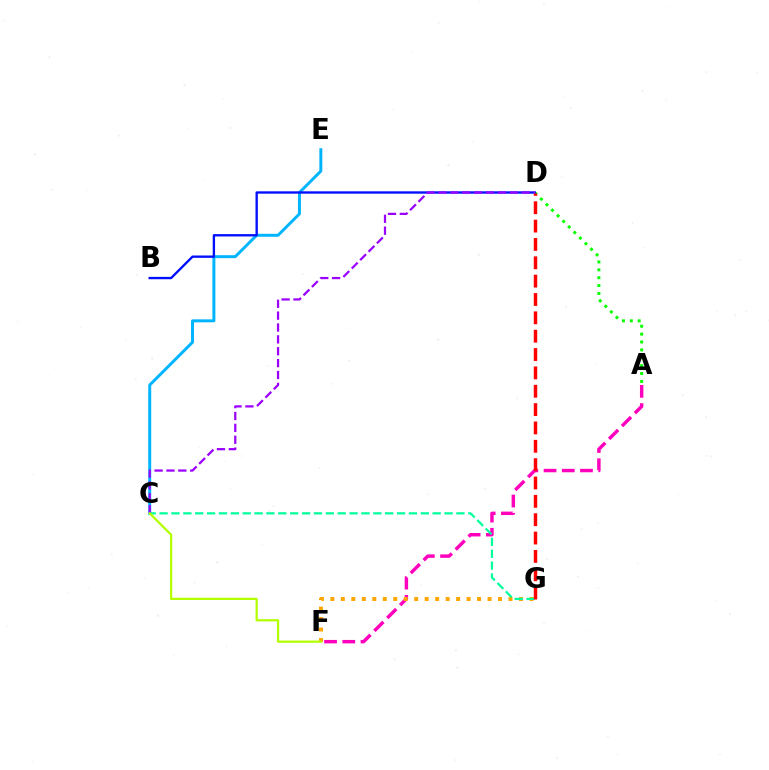{('C', 'E'): [{'color': '#00b5ff', 'line_style': 'solid', 'thickness': 2.13}], ('A', 'F'): [{'color': '#ff00bd', 'line_style': 'dashed', 'thickness': 2.48}], ('A', 'D'): [{'color': '#08ff00', 'line_style': 'dotted', 'thickness': 2.14}], ('F', 'G'): [{'color': '#ffa500', 'line_style': 'dotted', 'thickness': 2.85}], ('B', 'D'): [{'color': '#0010ff', 'line_style': 'solid', 'thickness': 1.7}], ('C', 'G'): [{'color': '#00ff9d', 'line_style': 'dashed', 'thickness': 1.61}], ('D', 'G'): [{'color': '#ff0000', 'line_style': 'dashed', 'thickness': 2.49}], ('C', 'D'): [{'color': '#9b00ff', 'line_style': 'dashed', 'thickness': 1.61}], ('C', 'F'): [{'color': '#b3ff00', 'line_style': 'solid', 'thickness': 1.62}]}